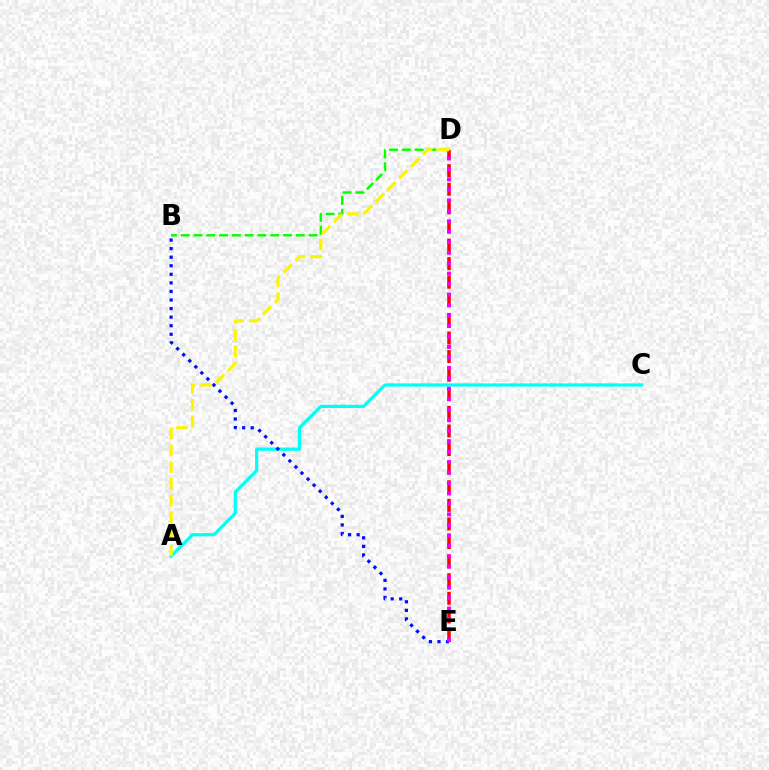{('B', 'D'): [{'color': '#08ff00', 'line_style': 'dashed', 'thickness': 1.74}], ('D', 'E'): [{'color': '#ff0000', 'line_style': 'dashed', 'thickness': 2.53}, {'color': '#ee00ff', 'line_style': 'dotted', 'thickness': 2.84}], ('A', 'C'): [{'color': '#00fff6', 'line_style': 'solid', 'thickness': 2.32}], ('B', 'E'): [{'color': '#0010ff', 'line_style': 'dotted', 'thickness': 2.33}], ('A', 'D'): [{'color': '#fcf500', 'line_style': 'dashed', 'thickness': 2.27}]}